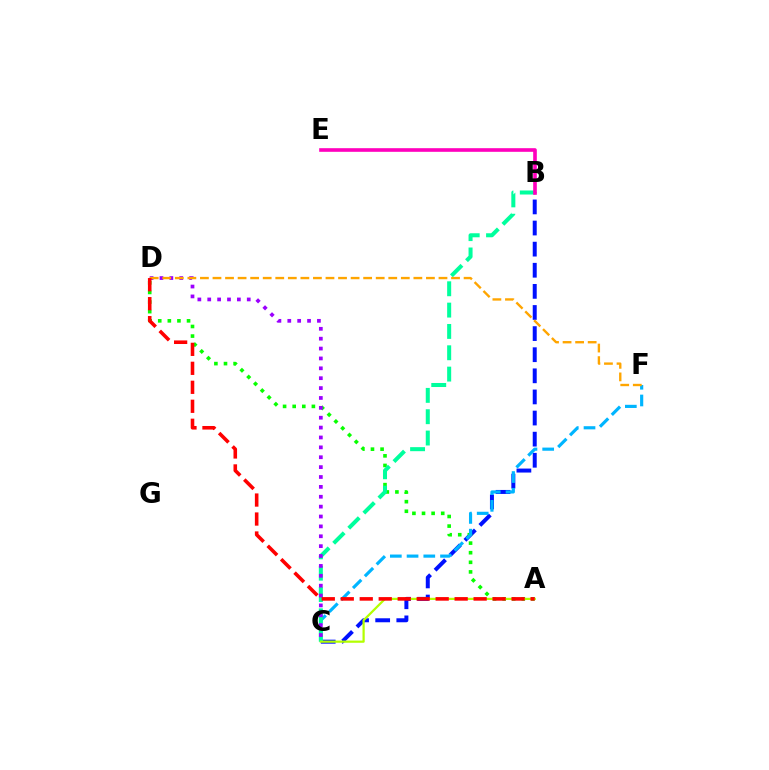{('B', 'C'): [{'color': '#0010ff', 'line_style': 'dashed', 'thickness': 2.87}, {'color': '#00ff9d', 'line_style': 'dashed', 'thickness': 2.9}], ('A', 'D'): [{'color': '#08ff00', 'line_style': 'dotted', 'thickness': 2.61}, {'color': '#ff0000', 'line_style': 'dashed', 'thickness': 2.58}], ('C', 'F'): [{'color': '#00b5ff', 'line_style': 'dashed', 'thickness': 2.27}], ('B', 'E'): [{'color': '#ff00bd', 'line_style': 'solid', 'thickness': 2.62}], ('A', 'C'): [{'color': '#b3ff00', 'line_style': 'solid', 'thickness': 1.6}], ('C', 'D'): [{'color': '#9b00ff', 'line_style': 'dotted', 'thickness': 2.68}], ('D', 'F'): [{'color': '#ffa500', 'line_style': 'dashed', 'thickness': 1.71}]}